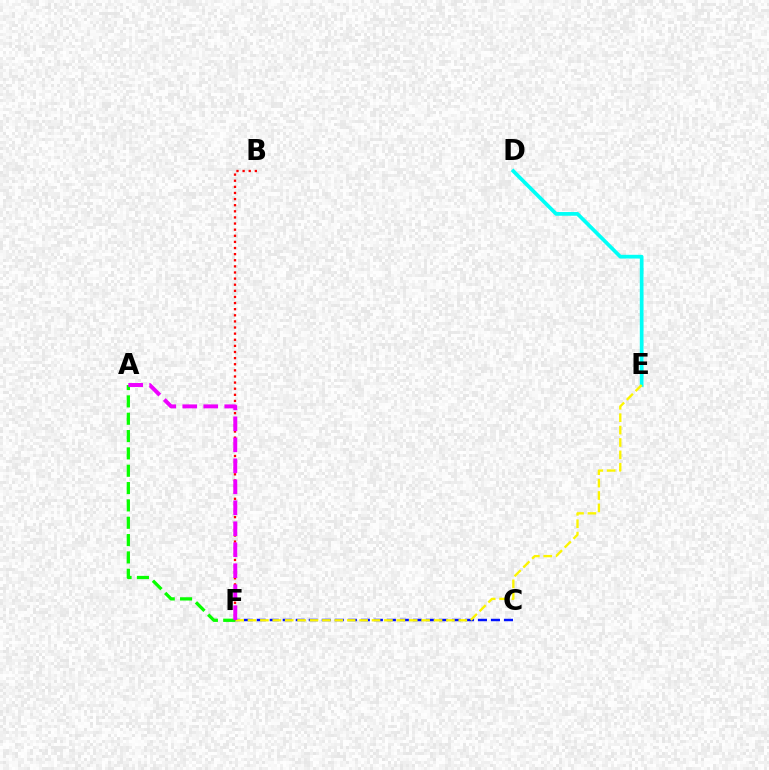{('B', 'F'): [{'color': '#ff0000', 'line_style': 'dotted', 'thickness': 1.66}], ('C', 'F'): [{'color': '#0010ff', 'line_style': 'dashed', 'thickness': 1.77}], ('D', 'E'): [{'color': '#00fff6', 'line_style': 'solid', 'thickness': 2.67}], ('E', 'F'): [{'color': '#fcf500', 'line_style': 'dashed', 'thickness': 1.68}], ('A', 'F'): [{'color': '#08ff00', 'line_style': 'dashed', 'thickness': 2.36}, {'color': '#ee00ff', 'line_style': 'dashed', 'thickness': 2.85}]}